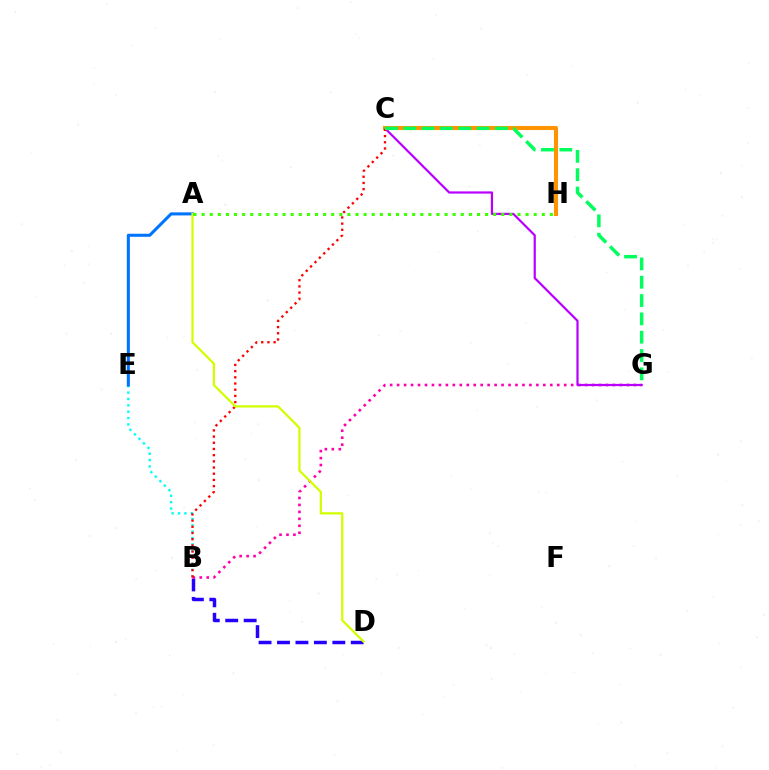{('B', 'E'): [{'color': '#00fff6', 'line_style': 'dotted', 'thickness': 1.73}], ('B', 'D'): [{'color': '#2500ff', 'line_style': 'dashed', 'thickness': 2.51}], ('B', 'G'): [{'color': '#ff00ac', 'line_style': 'dotted', 'thickness': 1.89}], ('C', 'G'): [{'color': '#b900ff', 'line_style': 'solid', 'thickness': 1.6}, {'color': '#00ff5c', 'line_style': 'dashed', 'thickness': 2.49}], ('C', 'H'): [{'color': '#ff9400', 'line_style': 'solid', 'thickness': 2.93}], ('B', 'C'): [{'color': '#ff0000', 'line_style': 'dotted', 'thickness': 1.68}], ('A', 'E'): [{'color': '#0074ff', 'line_style': 'solid', 'thickness': 2.2}], ('A', 'D'): [{'color': '#d1ff00', 'line_style': 'solid', 'thickness': 1.62}], ('A', 'H'): [{'color': '#3dff00', 'line_style': 'dotted', 'thickness': 2.2}]}